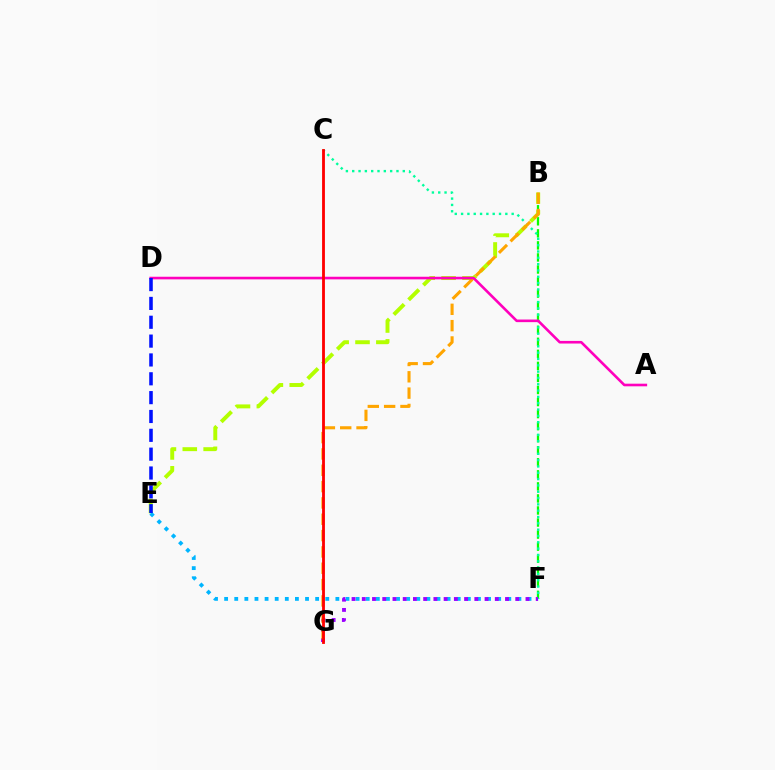{('B', 'F'): [{'color': '#08ff00', 'line_style': 'dashed', 'thickness': 1.64}], ('C', 'F'): [{'color': '#00ff9d', 'line_style': 'dotted', 'thickness': 1.72}], ('B', 'E'): [{'color': '#b3ff00', 'line_style': 'dashed', 'thickness': 2.83}], ('E', 'F'): [{'color': '#00b5ff', 'line_style': 'dotted', 'thickness': 2.75}], ('F', 'G'): [{'color': '#9b00ff', 'line_style': 'dotted', 'thickness': 2.78}], ('B', 'G'): [{'color': '#ffa500', 'line_style': 'dashed', 'thickness': 2.22}], ('A', 'D'): [{'color': '#ff00bd', 'line_style': 'solid', 'thickness': 1.88}], ('D', 'E'): [{'color': '#0010ff', 'line_style': 'dashed', 'thickness': 2.56}], ('C', 'G'): [{'color': '#ff0000', 'line_style': 'solid', 'thickness': 2.04}]}